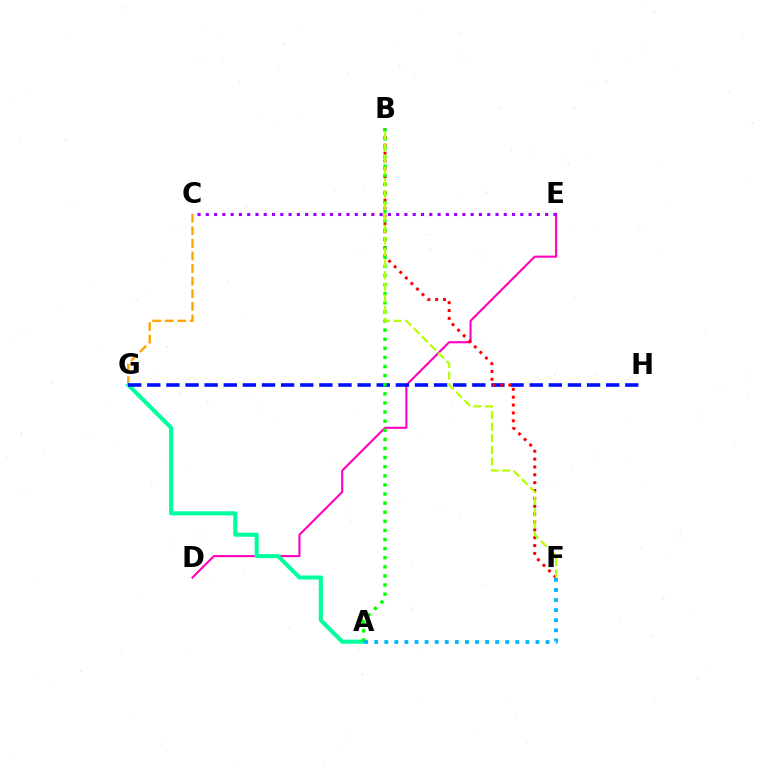{('C', 'G'): [{'color': '#ffa500', 'line_style': 'dashed', 'thickness': 1.71}], ('D', 'E'): [{'color': '#ff00bd', 'line_style': 'solid', 'thickness': 1.51}], ('A', 'G'): [{'color': '#00ff9d', 'line_style': 'solid', 'thickness': 2.94}], ('G', 'H'): [{'color': '#0010ff', 'line_style': 'dashed', 'thickness': 2.6}], ('B', 'F'): [{'color': '#ff0000', 'line_style': 'dotted', 'thickness': 2.14}, {'color': '#b3ff00', 'line_style': 'dashed', 'thickness': 1.58}], ('A', 'B'): [{'color': '#08ff00', 'line_style': 'dotted', 'thickness': 2.47}], ('C', 'E'): [{'color': '#9b00ff', 'line_style': 'dotted', 'thickness': 2.25}], ('A', 'F'): [{'color': '#00b5ff', 'line_style': 'dotted', 'thickness': 2.74}]}